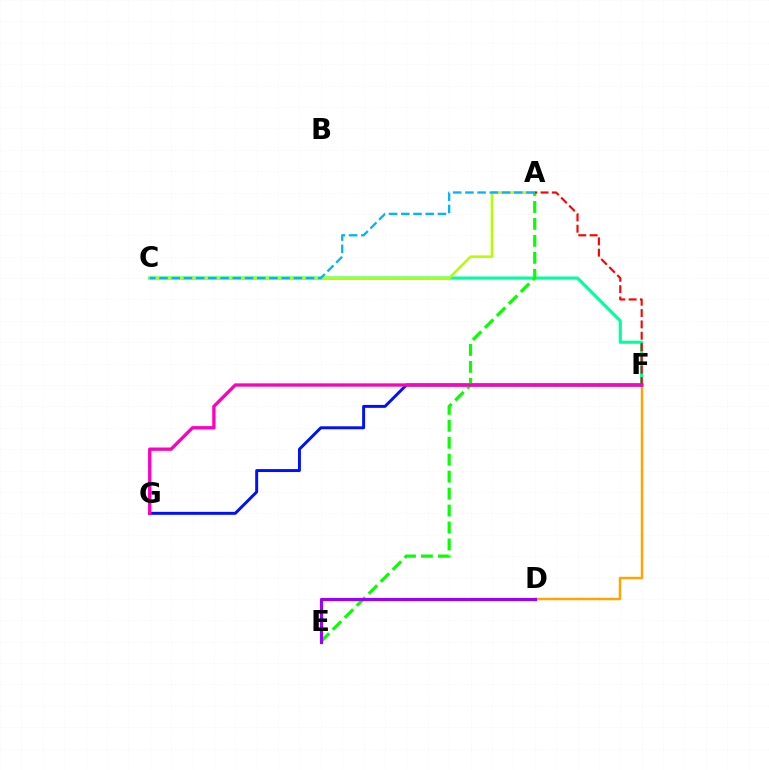{('C', 'F'): [{'color': '#00ff9d', 'line_style': 'solid', 'thickness': 2.25}], ('A', 'C'): [{'color': '#b3ff00', 'line_style': 'solid', 'thickness': 1.82}, {'color': '#00b5ff', 'line_style': 'dashed', 'thickness': 1.66}], ('D', 'F'): [{'color': '#ffa500', 'line_style': 'solid', 'thickness': 1.78}], ('F', 'G'): [{'color': '#0010ff', 'line_style': 'solid', 'thickness': 2.12}, {'color': '#ff00bd', 'line_style': 'solid', 'thickness': 2.39}], ('A', 'E'): [{'color': '#08ff00', 'line_style': 'dashed', 'thickness': 2.3}], ('A', 'F'): [{'color': '#ff0000', 'line_style': 'dashed', 'thickness': 1.54}], ('D', 'E'): [{'color': '#9b00ff', 'line_style': 'solid', 'thickness': 2.26}]}